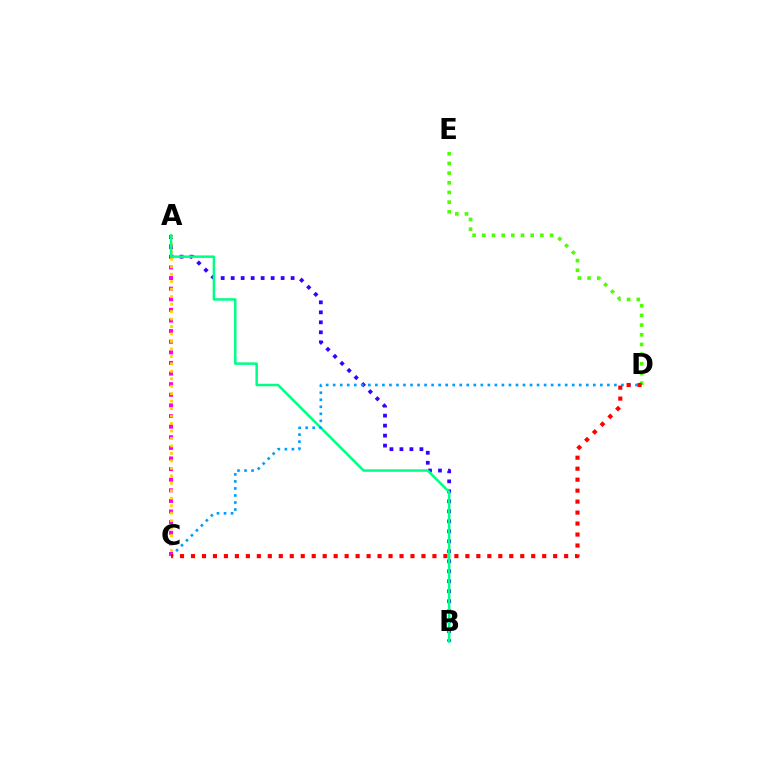{('A', 'B'): [{'color': '#3700ff', 'line_style': 'dotted', 'thickness': 2.71}, {'color': '#00ff86', 'line_style': 'solid', 'thickness': 1.8}], ('A', 'C'): [{'color': '#ff00ed', 'line_style': 'dotted', 'thickness': 2.88}, {'color': '#ffd500', 'line_style': 'dotted', 'thickness': 2.03}], ('D', 'E'): [{'color': '#4fff00', 'line_style': 'dotted', 'thickness': 2.63}], ('C', 'D'): [{'color': '#009eff', 'line_style': 'dotted', 'thickness': 1.91}, {'color': '#ff0000', 'line_style': 'dotted', 'thickness': 2.98}]}